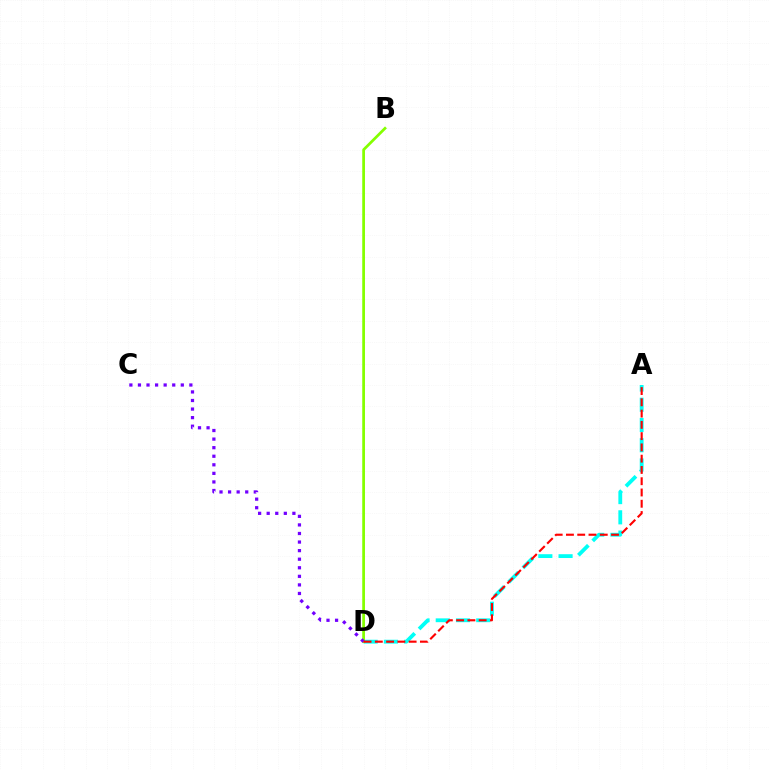{('A', 'D'): [{'color': '#00fff6', 'line_style': 'dashed', 'thickness': 2.75}, {'color': '#ff0000', 'line_style': 'dashed', 'thickness': 1.53}], ('B', 'D'): [{'color': '#84ff00', 'line_style': 'solid', 'thickness': 1.97}], ('C', 'D'): [{'color': '#7200ff', 'line_style': 'dotted', 'thickness': 2.33}]}